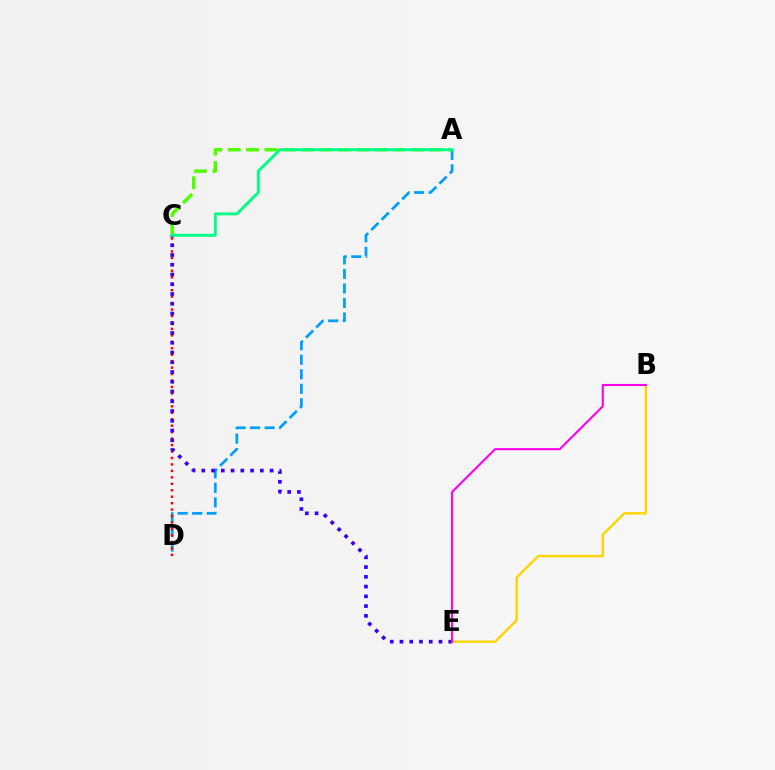{('B', 'E'): [{'color': '#ffd500', 'line_style': 'solid', 'thickness': 1.74}, {'color': '#ff00ed', 'line_style': 'solid', 'thickness': 1.51}], ('A', 'D'): [{'color': '#009eff', 'line_style': 'dashed', 'thickness': 1.98}], ('C', 'D'): [{'color': '#ff0000', 'line_style': 'dotted', 'thickness': 1.75}], ('A', 'C'): [{'color': '#4fff00', 'line_style': 'dashed', 'thickness': 2.49}, {'color': '#00ff86', 'line_style': 'solid', 'thickness': 2.08}], ('C', 'E'): [{'color': '#3700ff', 'line_style': 'dotted', 'thickness': 2.65}]}